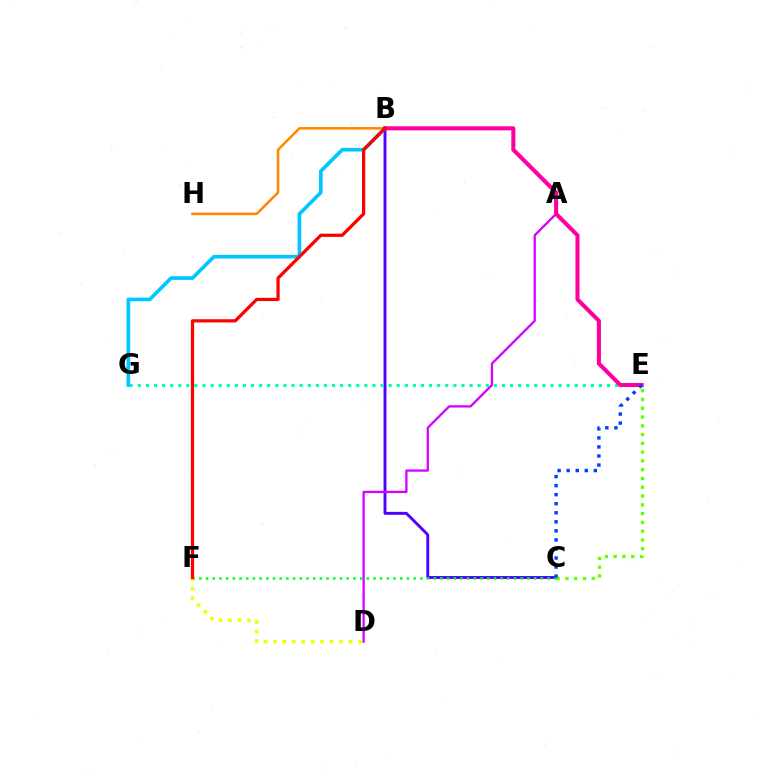{('B', 'C'): [{'color': '#4f00ff', 'line_style': 'solid', 'thickness': 2.1}], ('B', 'H'): [{'color': '#ff8800', 'line_style': 'solid', 'thickness': 1.84}], ('E', 'G'): [{'color': '#00ffaf', 'line_style': 'dotted', 'thickness': 2.2}], ('C', 'E'): [{'color': '#66ff00', 'line_style': 'dotted', 'thickness': 2.39}, {'color': '#003fff', 'line_style': 'dotted', 'thickness': 2.46}], ('A', 'D'): [{'color': '#d600ff', 'line_style': 'solid', 'thickness': 1.65}], ('C', 'F'): [{'color': '#00ff27', 'line_style': 'dotted', 'thickness': 1.82}], ('D', 'F'): [{'color': '#eeff00', 'line_style': 'dotted', 'thickness': 2.57}], ('B', 'G'): [{'color': '#00c7ff', 'line_style': 'solid', 'thickness': 2.63}], ('B', 'E'): [{'color': '#ff00a0', 'line_style': 'solid', 'thickness': 2.93}], ('B', 'F'): [{'color': '#ff0000', 'line_style': 'solid', 'thickness': 2.32}]}